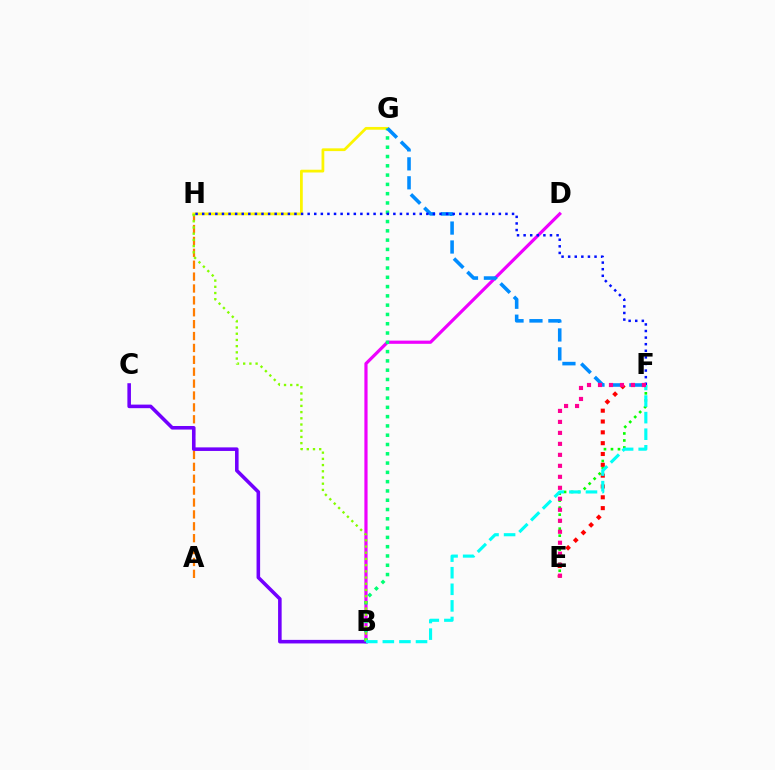{('A', 'H'): [{'color': '#ff7c00', 'line_style': 'dashed', 'thickness': 1.62}], ('B', 'D'): [{'color': '#ee00ff', 'line_style': 'solid', 'thickness': 2.29}], ('B', 'C'): [{'color': '#7200ff', 'line_style': 'solid', 'thickness': 2.57}], ('E', 'F'): [{'color': '#08ff00', 'line_style': 'dotted', 'thickness': 1.9}, {'color': '#ff0000', 'line_style': 'dotted', 'thickness': 2.94}, {'color': '#ff0094', 'line_style': 'dotted', 'thickness': 2.98}], ('G', 'H'): [{'color': '#fcf500', 'line_style': 'solid', 'thickness': 1.99}], ('B', 'G'): [{'color': '#00ff74', 'line_style': 'dotted', 'thickness': 2.52}], ('F', 'G'): [{'color': '#008cff', 'line_style': 'dashed', 'thickness': 2.57}], ('B', 'H'): [{'color': '#84ff00', 'line_style': 'dotted', 'thickness': 1.69}], ('B', 'F'): [{'color': '#00fff6', 'line_style': 'dashed', 'thickness': 2.25}], ('F', 'H'): [{'color': '#0010ff', 'line_style': 'dotted', 'thickness': 1.79}]}